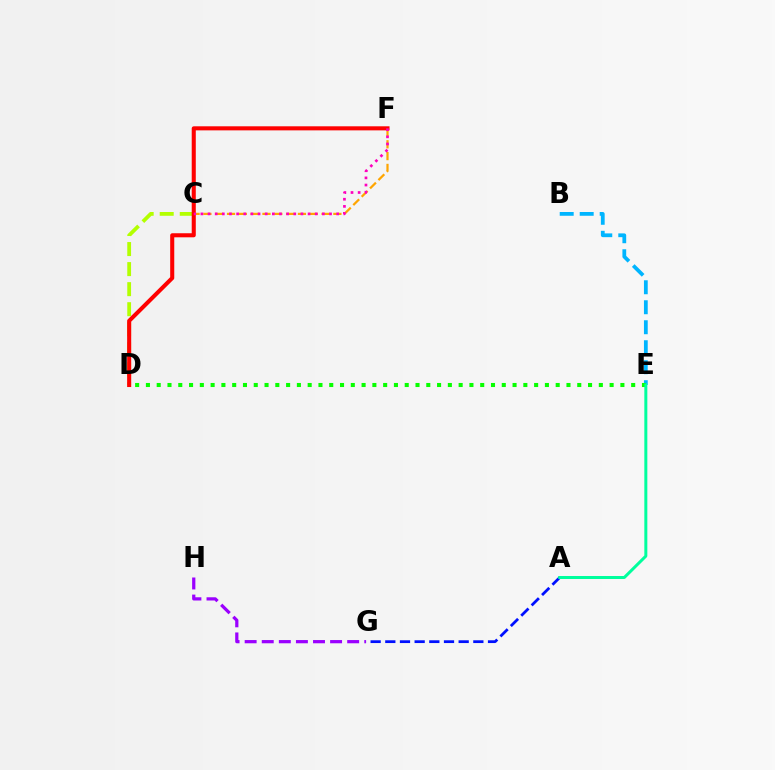{('A', 'G'): [{'color': '#0010ff', 'line_style': 'dashed', 'thickness': 1.99}], ('B', 'E'): [{'color': '#00b5ff', 'line_style': 'dashed', 'thickness': 2.72}], ('C', 'F'): [{'color': '#ffa500', 'line_style': 'dashed', 'thickness': 1.61}, {'color': '#ff00bd', 'line_style': 'dotted', 'thickness': 1.94}], ('C', 'D'): [{'color': '#b3ff00', 'line_style': 'dashed', 'thickness': 2.72}], ('D', 'E'): [{'color': '#08ff00', 'line_style': 'dotted', 'thickness': 2.93}], ('D', 'F'): [{'color': '#ff0000', 'line_style': 'solid', 'thickness': 2.93}], ('A', 'E'): [{'color': '#00ff9d', 'line_style': 'solid', 'thickness': 2.16}], ('G', 'H'): [{'color': '#9b00ff', 'line_style': 'dashed', 'thickness': 2.32}]}